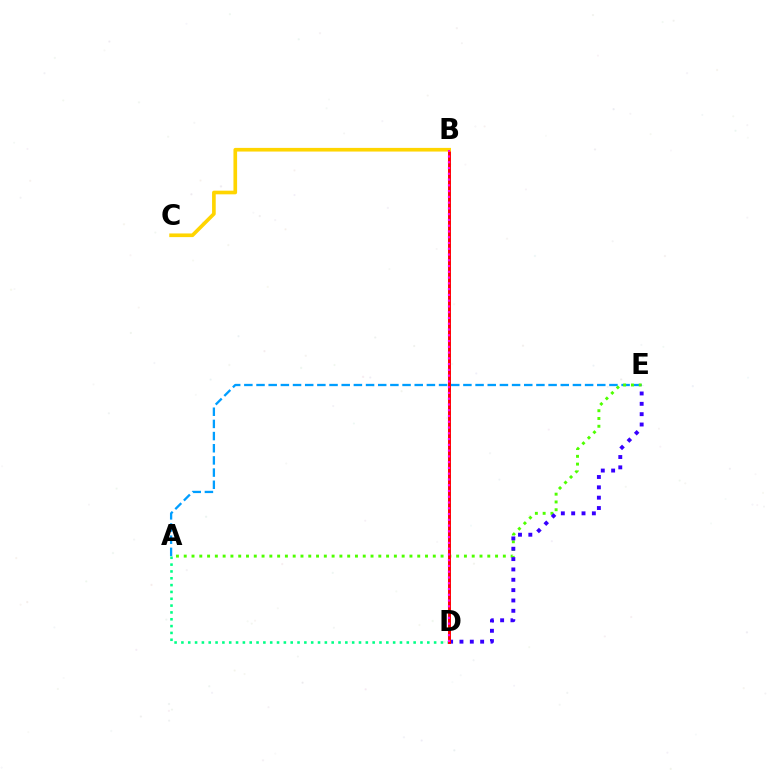{('A', 'E'): [{'color': '#009eff', 'line_style': 'dashed', 'thickness': 1.65}, {'color': '#4fff00', 'line_style': 'dotted', 'thickness': 2.11}], ('A', 'D'): [{'color': '#00ff86', 'line_style': 'dotted', 'thickness': 1.86}], ('D', 'E'): [{'color': '#3700ff', 'line_style': 'dotted', 'thickness': 2.81}], ('B', 'D'): [{'color': '#ff0000', 'line_style': 'solid', 'thickness': 2.12}, {'color': '#ff00ed', 'line_style': 'dotted', 'thickness': 1.57}], ('B', 'C'): [{'color': '#ffd500', 'line_style': 'solid', 'thickness': 2.63}]}